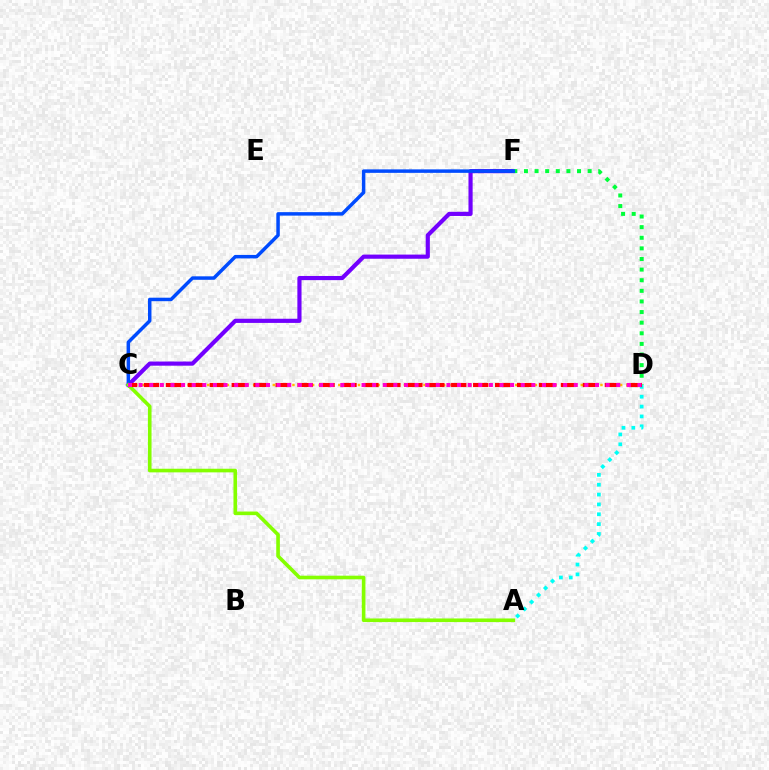{('C', 'F'): [{'color': '#7200ff', 'line_style': 'solid', 'thickness': 2.99}, {'color': '#004bff', 'line_style': 'solid', 'thickness': 2.51}], ('D', 'F'): [{'color': '#00ff39', 'line_style': 'dotted', 'thickness': 2.88}], ('C', 'D'): [{'color': '#ffbd00', 'line_style': 'dotted', 'thickness': 1.78}, {'color': '#ff0000', 'line_style': 'dashed', 'thickness': 2.98}, {'color': '#ff00cf', 'line_style': 'dotted', 'thickness': 2.88}], ('A', 'D'): [{'color': '#00fff6', 'line_style': 'dotted', 'thickness': 2.68}], ('A', 'C'): [{'color': '#84ff00', 'line_style': 'solid', 'thickness': 2.61}]}